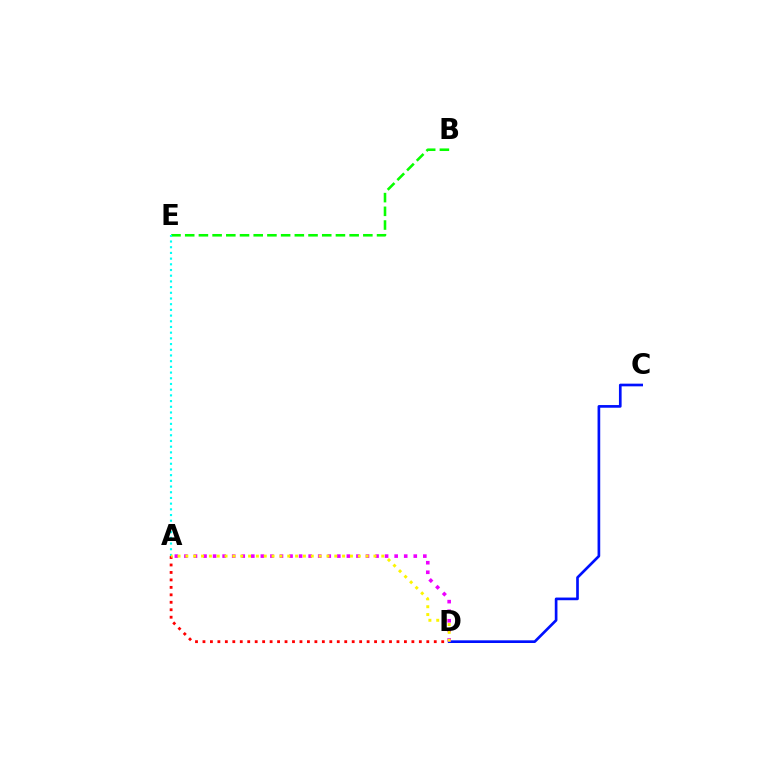{('A', 'D'): [{'color': '#ff0000', 'line_style': 'dotted', 'thickness': 2.03}, {'color': '#ee00ff', 'line_style': 'dotted', 'thickness': 2.6}, {'color': '#fcf500', 'line_style': 'dotted', 'thickness': 2.13}], ('B', 'E'): [{'color': '#08ff00', 'line_style': 'dashed', 'thickness': 1.86}], ('C', 'D'): [{'color': '#0010ff', 'line_style': 'solid', 'thickness': 1.93}], ('A', 'E'): [{'color': '#00fff6', 'line_style': 'dotted', 'thickness': 1.55}]}